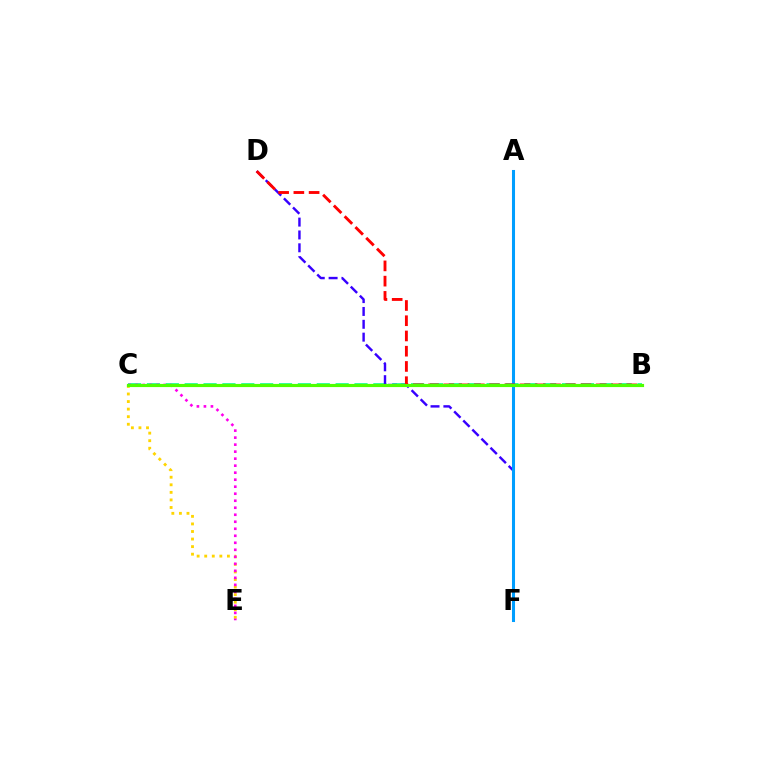{('B', 'C'): [{'color': '#00ff86', 'line_style': 'dashed', 'thickness': 2.56}, {'color': '#4fff00', 'line_style': 'solid', 'thickness': 2.27}], ('D', 'F'): [{'color': '#3700ff', 'line_style': 'dashed', 'thickness': 1.75}], ('C', 'E'): [{'color': '#ffd500', 'line_style': 'dotted', 'thickness': 2.06}, {'color': '#ff00ed', 'line_style': 'dotted', 'thickness': 1.9}], ('A', 'F'): [{'color': '#009eff', 'line_style': 'solid', 'thickness': 2.19}], ('B', 'D'): [{'color': '#ff0000', 'line_style': 'dashed', 'thickness': 2.07}]}